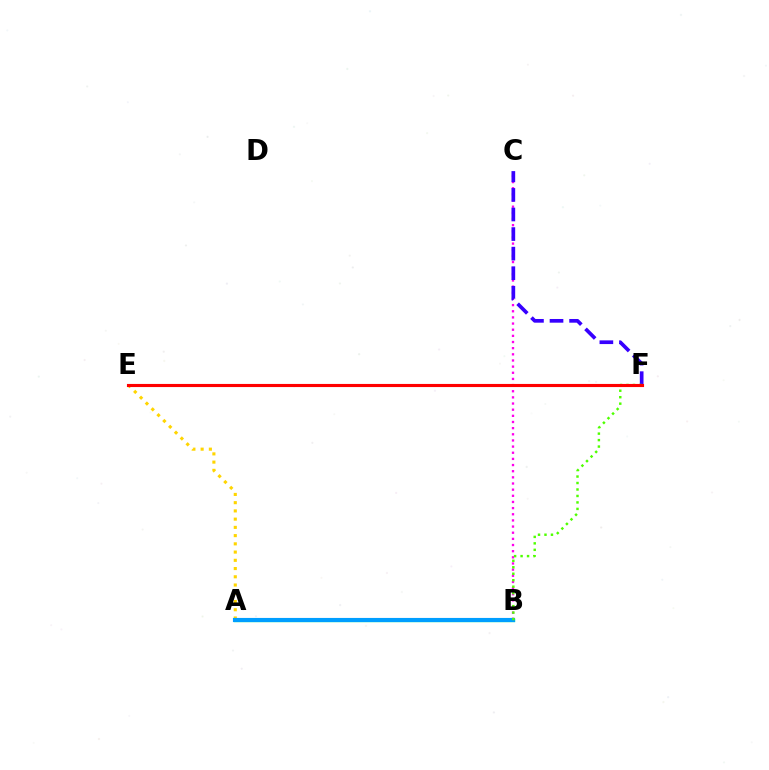{('A', 'E'): [{'color': '#ffd500', 'line_style': 'dotted', 'thickness': 2.24}], ('A', 'B'): [{'color': '#00ff86', 'line_style': 'solid', 'thickness': 2.4}, {'color': '#009eff', 'line_style': 'solid', 'thickness': 2.97}], ('B', 'C'): [{'color': '#ff00ed', 'line_style': 'dotted', 'thickness': 1.67}], ('C', 'F'): [{'color': '#3700ff', 'line_style': 'dashed', 'thickness': 2.66}], ('B', 'F'): [{'color': '#4fff00', 'line_style': 'dotted', 'thickness': 1.76}], ('E', 'F'): [{'color': '#ff0000', 'line_style': 'solid', 'thickness': 2.24}]}